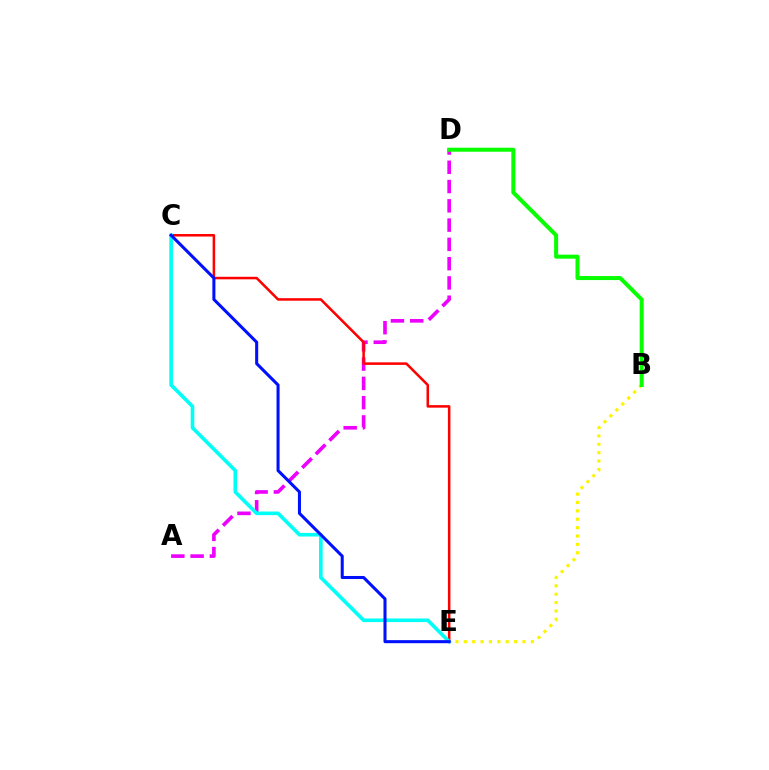{('A', 'D'): [{'color': '#ee00ff', 'line_style': 'dashed', 'thickness': 2.62}], ('C', 'E'): [{'color': '#ff0000', 'line_style': 'solid', 'thickness': 1.82}, {'color': '#00fff6', 'line_style': 'solid', 'thickness': 2.61}, {'color': '#0010ff', 'line_style': 'solid', 'thickness': 2.19}], ('B', 'E'): [{'color': '#fcf500', 'line_style': 'dotted', 'thickness': 2.28}], ('B', 'D'): [{'color': '#08ff00', 'line_style': 'solid', 'thickness': 2.89}]}